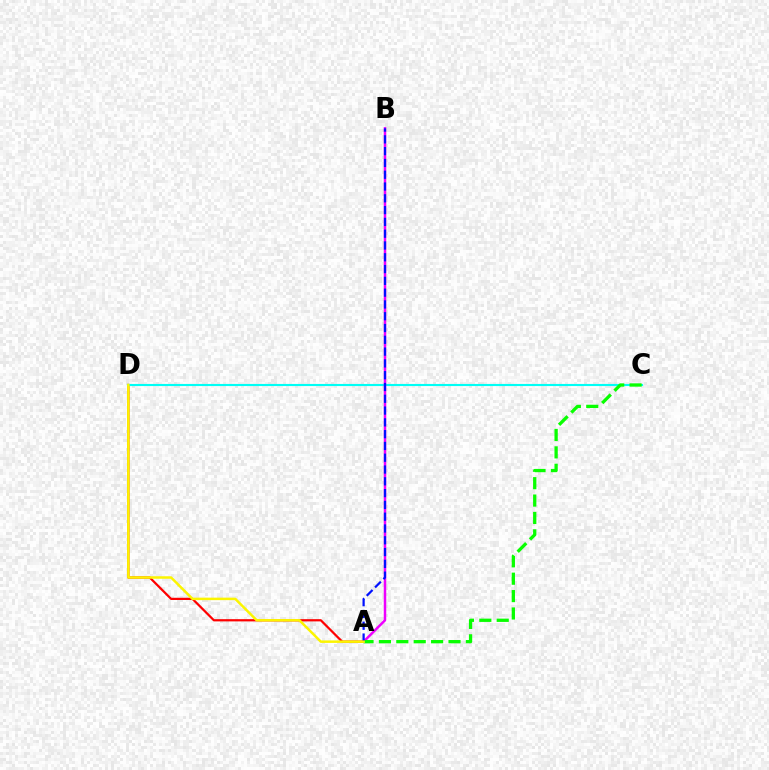{('A', 'D'): [{'color': '#ff0000', 'line_style': 'solid', 'thickness': 1.6}, {'color': '#fcf500', 'line_style': 'solid', 'thickness': 1.8}], ('C', 'D'): [{'color': '#00fff6', 'line_style': 'solid', 'thickness': 1.53}], ('A', 'B'): [{'color': '#ee00ff', 'line_style': 'solid', 'thickness': 1.79}, {'color': '#0010ff', 'line_style': 'dashed', 'thickness': 1.6}], ('A', 'C'): [{'color': '#08ff00', 'line_style': 'dashed', 'thickness': 2.36}]}